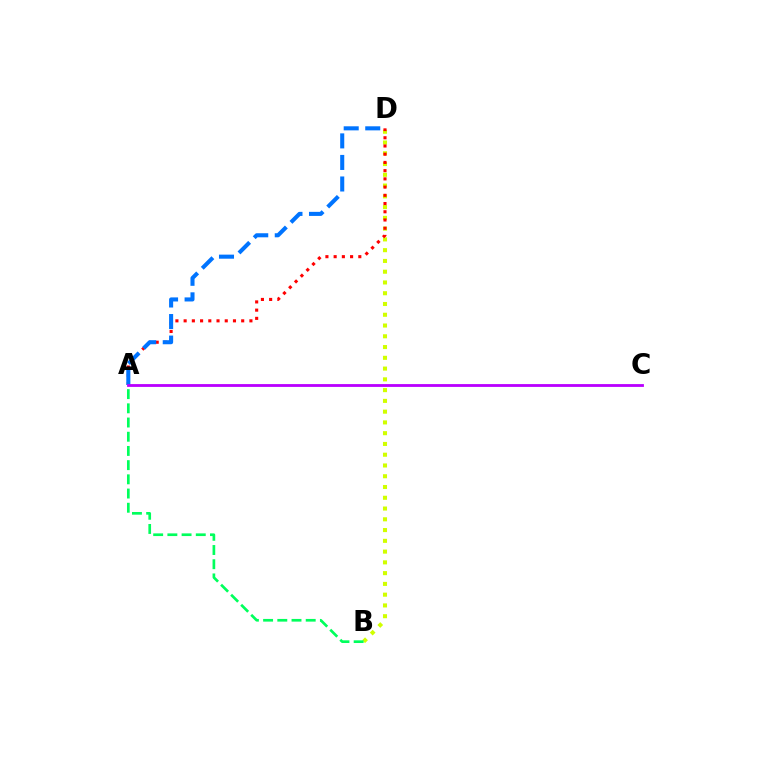{('B', 'D'): [{'color': '#d1ff00', 'line_style': 'dotted', 'thickness': 2.92}], ('A', 'D'): [{'color': '#ff0000', 'line_style': 'dotted', 'thickness': 2.23}, {'color': '#0074ff', 'line_style': 'dashed', 'thickness': 2.93}], ('A', 'B'): [{'color': '#00ff5c', 'line_style': 'dashed', 'thickness': 1.93}], ('A', 'C'): [{'color': '#b900ff', 'line_style': 'solid', 'thickness': 2.03}]}